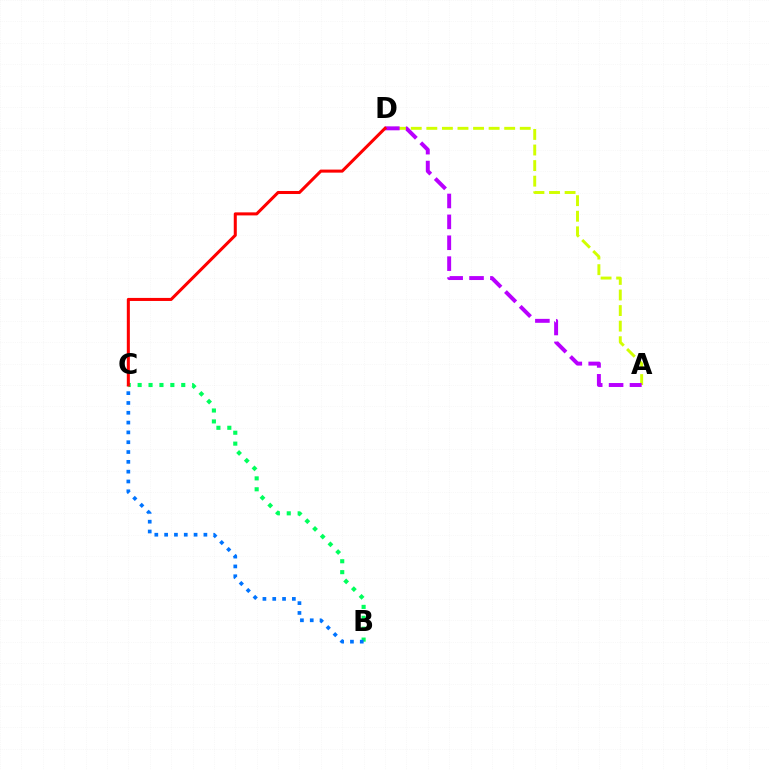{('A', 'D'): [{'color': '#d1ff00', 'line_style': 'dashed', 'thickness': 2.12}, {'color': '#b900ff', 'line_style': 'dashed', 'thickness': 2.84}], ('B', 'C'): [{'color': '#00ff5c', 'line_style': 'dotted', 'thickness': 2.96}, {'color': '#0074ff', 'line_style': 'dotted', 'thickness': 2.67}], ('C', 'D'): [{'color': '#ff0000', 'line_style': 'solid', 'thickness': 2.19}]}